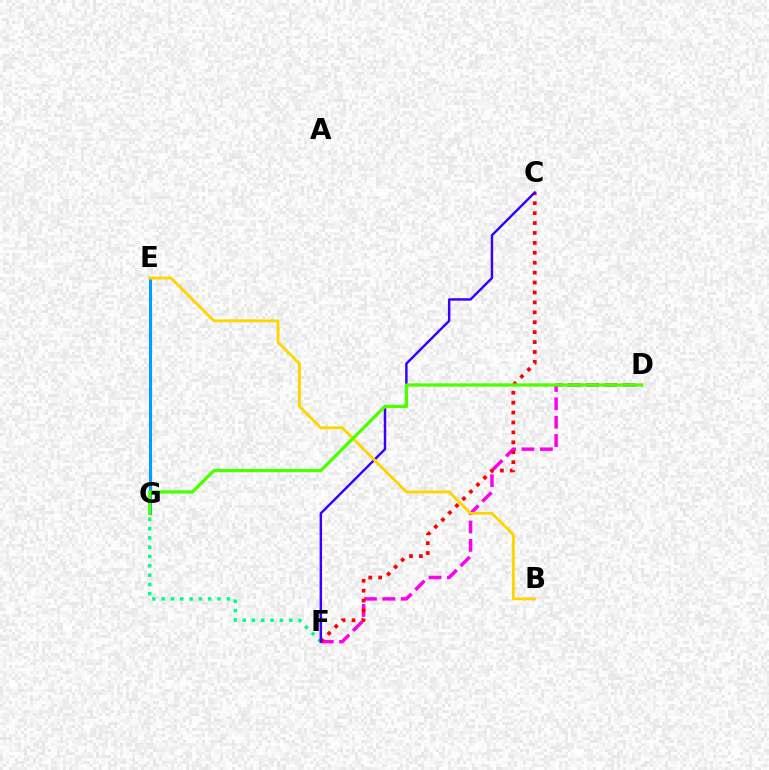{('F', 'G'): [{'color': '#00ff86', 'line_style': 'dotted', 'thickness': 2.53}], ('E', 'G'): [{'color': '#009eff', 'line_style': 'solid', 'thickness': 2.18}], ('D', 'F'): [{'color': '#ff00ed', 'line_style': 'dashed', 'thickness': 2.5}], ('C', 'F'): [{'color': '#ff0000', 'line_style': 'dotted', 'thickness': 2.7}, {'color': '#3700ff', 'line_style': 'solid', 'thickness': 1.76}], ('B', 'E'): [{'color': '#ffd500', 'line_style': 'solid', 'thickness': 2.06}], ('D', 'G'): [{'color': '#4fff00', 'line_style': 'solid', 'thickness': 2.38}]}